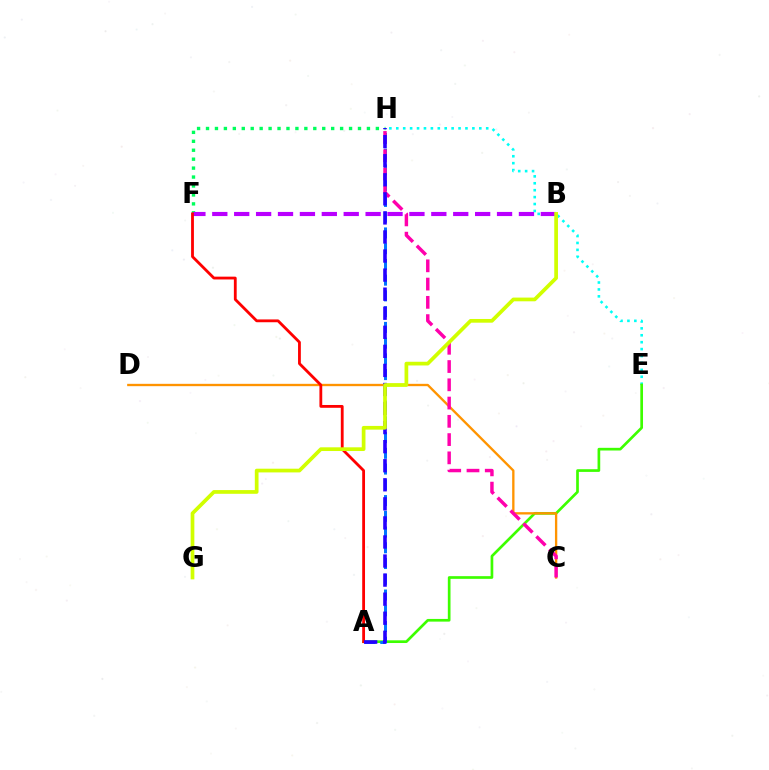{('E', 'H'): [{'color': '#00fff6', 'line_style': 'dotted', 'thickness': 1.88}], ('F', 'H'): [{'color': '#00ff5c', 'line_style': 'dotted', 'thickness': 2.43}], ('A', 'E'): [{'color': '#3dff00', 'line_style': 'solid', 'thickness': 1.93}], ('C', 'D'): [{'color': '#ff9400', 'line_style': 'solid', 'thickness': 1.68}], ('A', 'H'): [{'color': '#0074ff', 'line_style': 'dashed', 'thickness': 2.14}, {'color': '#2500ff', 'line_style': 'dashed', 'thickness': 2.59}], ('C', 'H'): [{'color': '#ff00ac', 'line_style': 'dashed', 'thickness': 2.48}], ('B', 'F'): [{'color': '#b900ff', 'line_style': 'dashed', 'thickness': 2.98}], ('A', 'F'): [{'color': '#ff0000', 'line_style': 'solid', 'thickness': 2.02}], ('B', 'G'): [{'color': '#d1ff00', 'line_style': 'solid', 'thickness': 2.67}]}